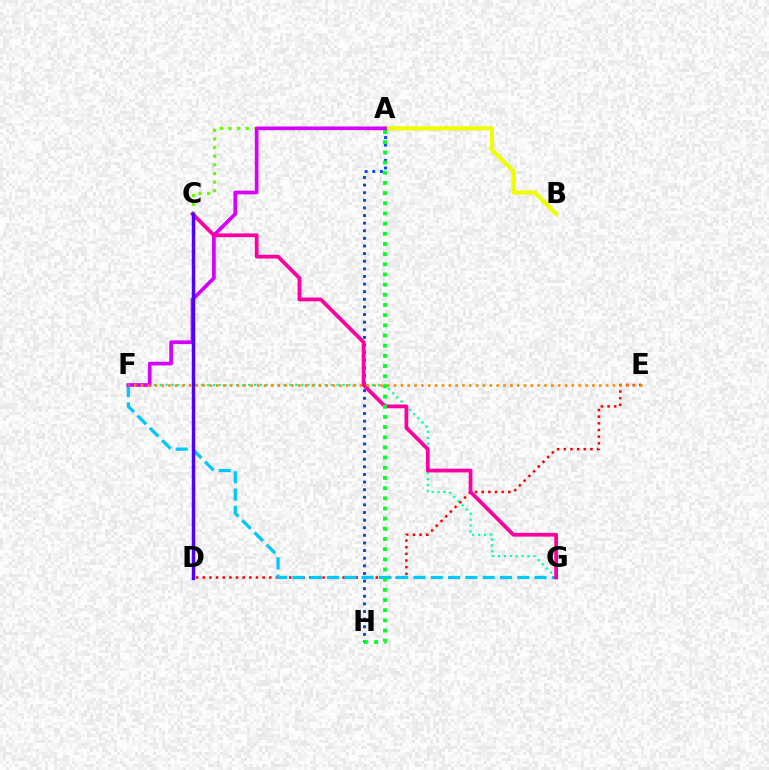{('A', 'C'): [{'color': '#66ff00', 'line_style': 'dotted', 'thickness': 2.35}], ('A', 'B'): [{'color': '#eeff00', 'line_style': 'solid', 'thickness': 2.99}], ('D', 'E'): [{'color': '#ff0000', 'line_style': 'dotted', 'thickness': 1.81}], ('F', 'G'): [{'color': '#00ffaf', 'line_style': 'dotted', 'thickness': 1.6}, {'color': '#00c7ff', 'line_style': 'dashed', 'thickness': 2.35}], ('A', 'H'): [{'color': '#003fff', 'line_style': 'dotted', 'thickness': 2.07}, {'color': '#00ff27', 'line_style': 'dotted', 'thickness': 2.76}], ('A', 'F'): [{'color': '#d600ff', 'line_style': 'solid', 'thickness': 2.66}], ('C', 'G'): [{'color': '#ff00a0', 'line_style': 'solid', 'thickness': 2.71}], ('E', 'F'): [{'color': '#ff8800', 'line_style': 'dotted', 'thickness': 1.86}], ('C', 'D'): [{'color': '#4f00ff', 'line_style': 'solid', 'thickness': 2.48}]}